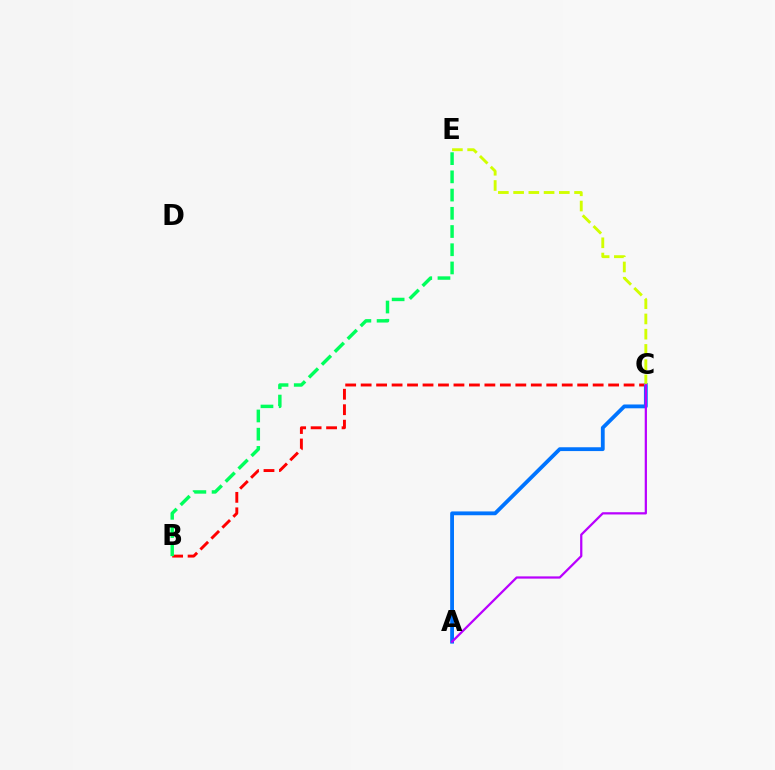{('B', 'C'): [{'color': '#ff0000', 'line_style': 'dashed', 'thickness': 2.1}], ('A', 'C'): [{'color': '#0074ff', 'line_style': 'solid', 'thickness': 2.75}, {'color': '#b900ff', 'line_style': 'solid', 'thickness': 1.62}], ('C', 'E'): [{'color': '#d1ff00', 'line_style': 'dashed', 'thickness': 2.07}], ('B', 'E'): [{'color': '#00ff5c', 'line_style': 'dashed', 'thickness': 2.47}]}